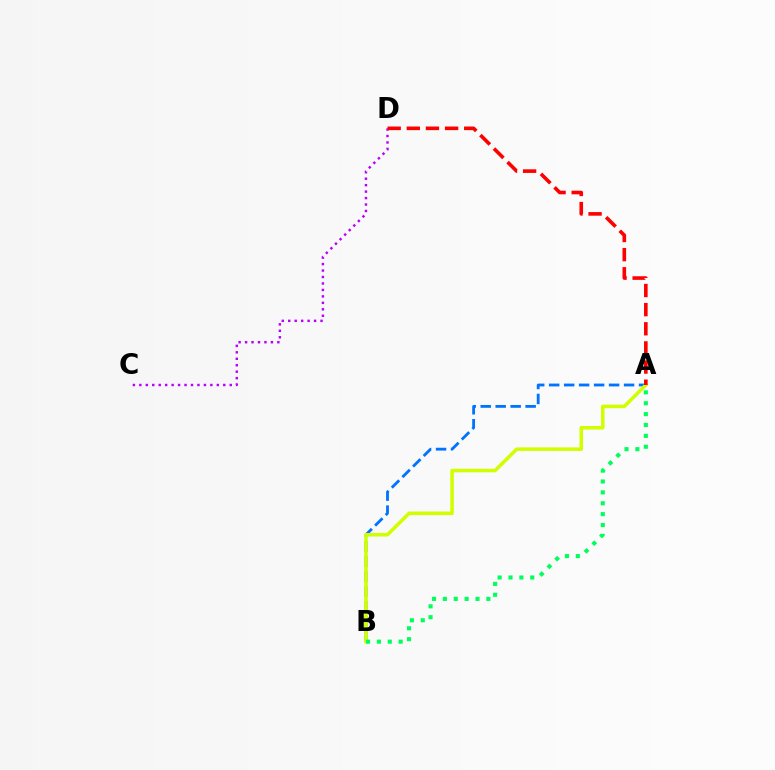{('A', 'B'): [{'color': '#0074ff', 'line_style': 'dashed', 'thickness': 2.03}, {'color': '#d1ff00', 'line_style': 'solid', 'thickness': 2.54}, {'color': '#00ff5c', 'line_style': 'dotted', 'thickness': 2.95}], ('C', 'D'): [{'color': '#b900ff', 'line_style': 'dotted', 'thickness': 1.75}], ('A', 'D'): [{'color': '#ff0000', 'line_style': 'dashed', 'thickness': 2.6}]}